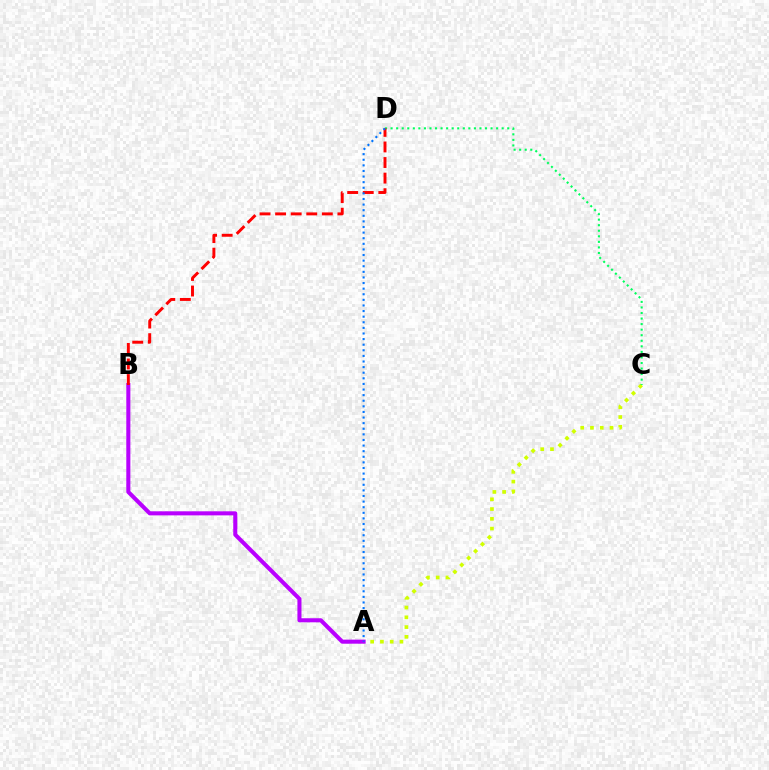{('A', 'C'): [{'color': '#d1ff00', 'line_style': 'dotted', 'thickness': 2.65}], ('A', 'B'): [{'color': '#b900ff', 'line_style': 'solid', 'thickness': 2.92}], ('C', 'D'): [{'color': '#00ff5c', 'line_style': 'dotted', 'thickness': 1.51}], ('B', 'D'): [{'color': '#ff0000', 'line_style': 'dashed', 'thickness': 2.12}], ('A', 'D'): [{'color': '#0074ff', 'line_style': 'dotted', 'thickness': 1.52}]}